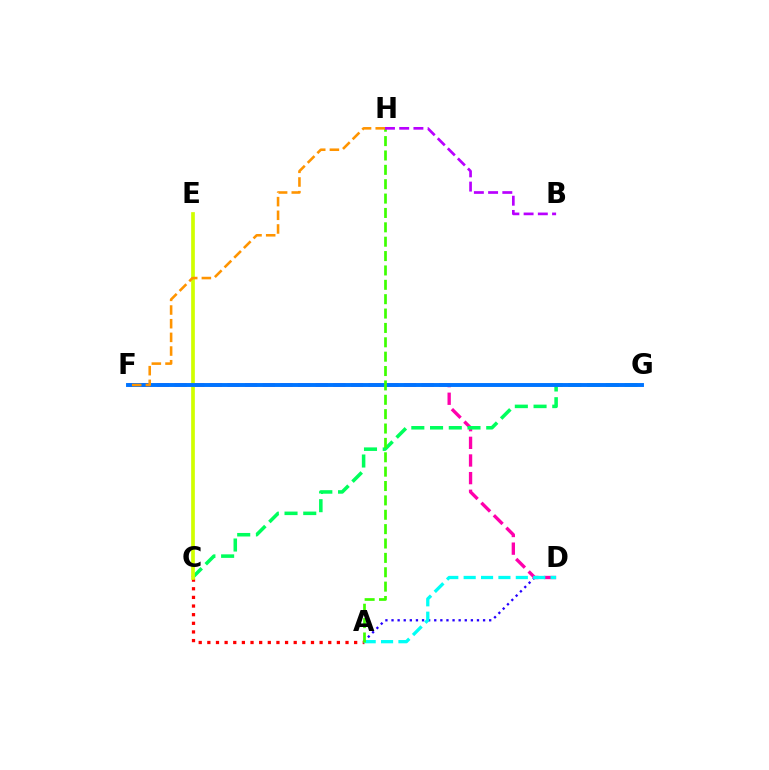{('A', 'D'): [{'color': '#2500ff', 'line_style': 'dotted', 'thickness': 1.66}, {'color': '#00fff6', 'line_style': 'dashed', 'thickness': 2.36}], ('A', 'C'): [{'color': '#ff0000', 'line_style': 'dotted', 'thickness': 2.35}], ('D', 'F'): [{'color': '#ff00ac', 'line_style': 'dashed', 'thickness': 2.4}], ('C', 'G'): [{'color': '#00ff5c', 'line_style': 'dashed', 'thickness': 2.54}], ('C', 'E'): [{'color': '#d1ff00', 'line_style': 'solid', 'thickness': 2.66}], ('F', 'G'): [{'color': '#0074ff', 'line_style': 'solid', 'thickness': 2.81}], ('A', 'H'): [{'color': '#3dff00', 'line_style': 'dashed', 'thickness': 1.95}], ('F', 'H'): [{'color': '#ff9400', 'line_style': 'dashed', 'thickness': 1.86}], ('B', 'H'): [{'color': '#b900ff', 'line_style': 'dashed', 'thickness': 1.93}]}